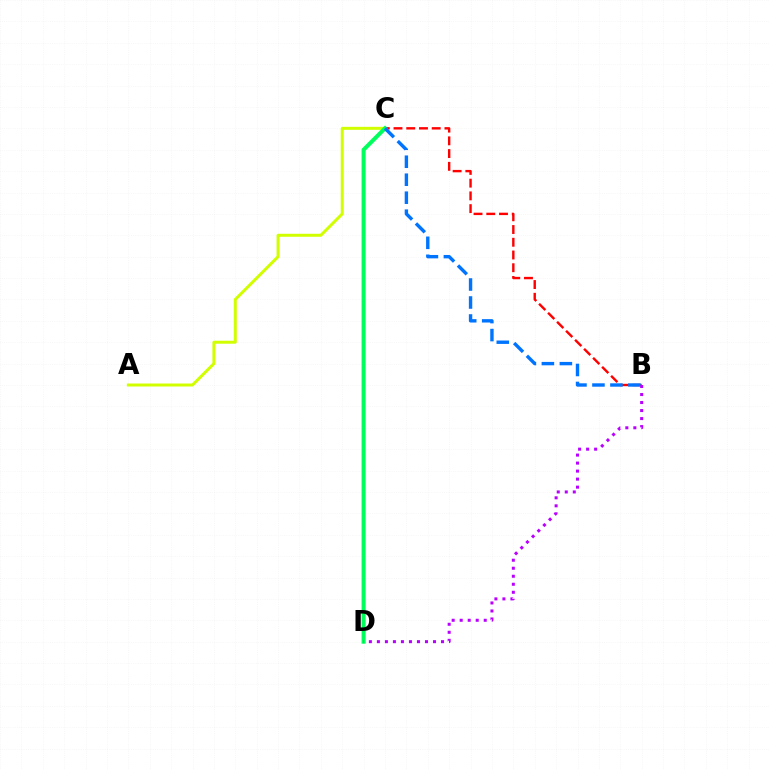{('B', 'C'): [{'color': '#ff0000', 'line_style': 'dashed', 'thickness': 1.73}, {'color': '#0074ff', 'line_style': 'dashed', 'thickness': 2.44}], ('A', 'C'): [{'color': '#d1ff00', 'line_style': 'solid', 'thickness': 2.15}], ('C', 'D'): [{'color': '#00ff5c', 'line_style': 'solid', 'thickness': 2.91}], ('B', 'D'): [{'color': '#b900ff', 'line_style': 'dotted', 'thickness': 2.18}]}